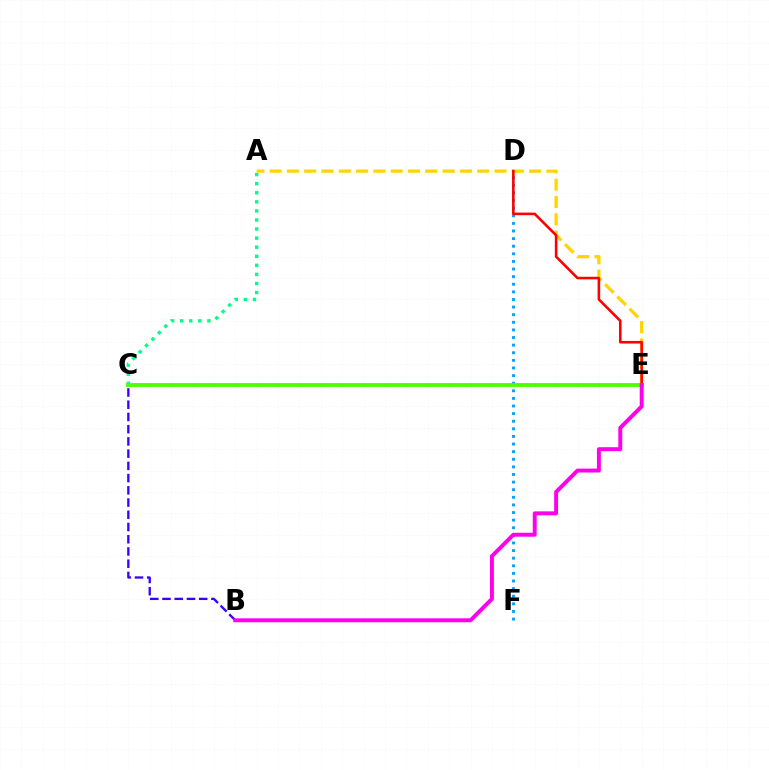{('B', 'C'): [{'color': '#3700ff', 'line_style': 'dashed', 'thickness': 1.66}], ('D', 'F'): [{'color': '#009eff', 'line_style': 'dotted', 'thickness': 2.07}], ('A', 'E'): [{'color': '#ffd500', 'line_style': 'dashed', 'thickness': 2.35}], ('A', 'C'): [{'color': '#00ff86', 'line_style': 'dotted', 'thickness': 2.47}], ('D', 'E'): [{'color': '#ff0000', 'line_style': 'solid', 'thickness': 1.87}], ('C', 'E'): [{'color': '#4fff00', 'line_style': 'solid', 'thickness': 2.75}], ('B', 'E'): [{'color': '#ff00ed', 'line_style': 'solid', 'thickness': 2.83}]}